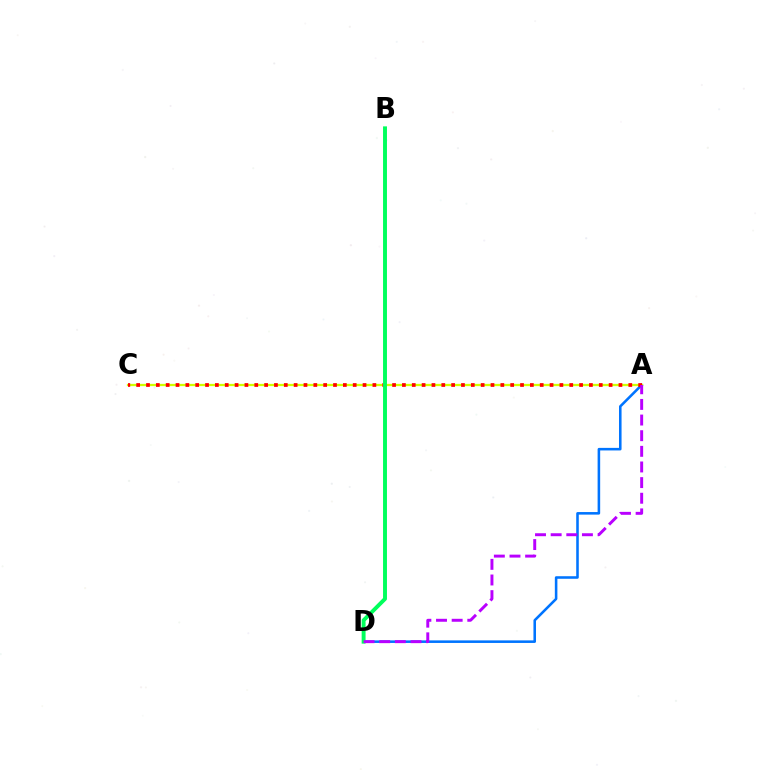{('A', 'D'): [{'color': '#0074ff', 'line_style': 'solid', 'thickness': 1.85}, {'color': '#b900ff', 'line_style': 'dashed', 'thickness': 2.12}], ('A', 'C'): [{'color': '#d1ff00', 'line_style': 'solid', 'thickness': 1.64}, {'color': '#ff0000', 'line_style': 'dotted', 'thickness': 2.67}], ('B', 'D'): [{'color': '#00ff5c', 'line_style': 'solid', 'thickness': 2.82}]}